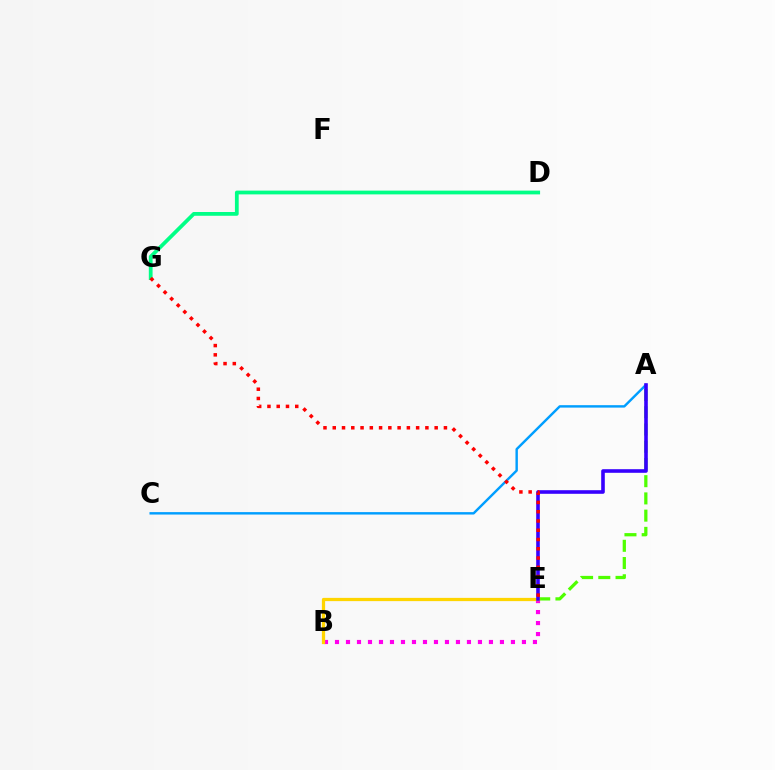{('B', 'E'): [{'color': '#ff00ed', 'line_style': 'dotted', 'thickness': 2.99}, {'color': '#ffd500', 'line_style': 'solid', 'thickness': 2.33}], ('A', 'E'): [{'color': '#4fff00', 'line_style': 'dashed', 'thickness': 2.34}, {'color': '#3700ff', 'line_style': 'solid', 'thickness': 2.6}], ('A', 'C'): [{'color': '#009eff', 'line_style': 'solid', 'thickness': 1.74}], ('D', 'G'): [{'color': '#00ff86', 'line_style': 'solid', 'thickness': 2.71}], ('E', 'G'): [{'color': '#ff0000', 'line_style': 'dotted', 'thickness': 2.52}]}